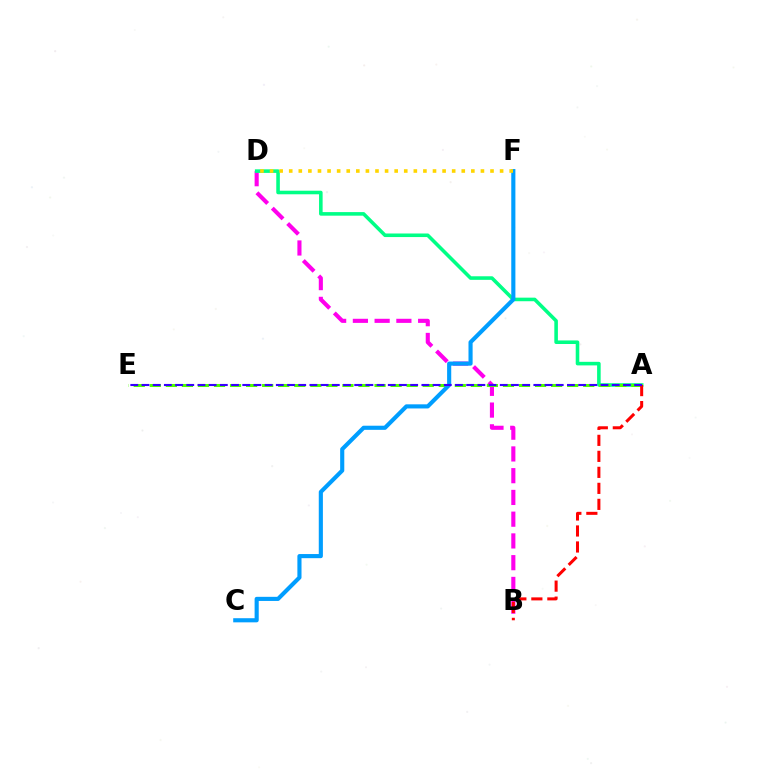{('B', 'D'): [{'color': '#ff00ed', 'line_style': 'dashed', 'thickness': 2.95}], ('A', 'D'): [{'color': '#00ff86', 'line_style': 'solid', 'thickness': 2.57}], ('A', 'E'): [{'color': '#4fff00', 'line_style': 'dashed', 'thickness': 2.18}, {'color': '#3700ff', 'line_style': 'dashed', 'thickness': 1.52}], ('C', 'F'): [{'color': '#009eff', 'line_style': 'solid', 'thickness': 2.97}], ('A', 'B'): [{'color': '#ff0000', 'line_style': 'dashed', 'thickness': 2.17}], ('D', 'F'): [{'color': '#ffd500', 'line_style': 'dotted', 'thickness': 2.6}]}